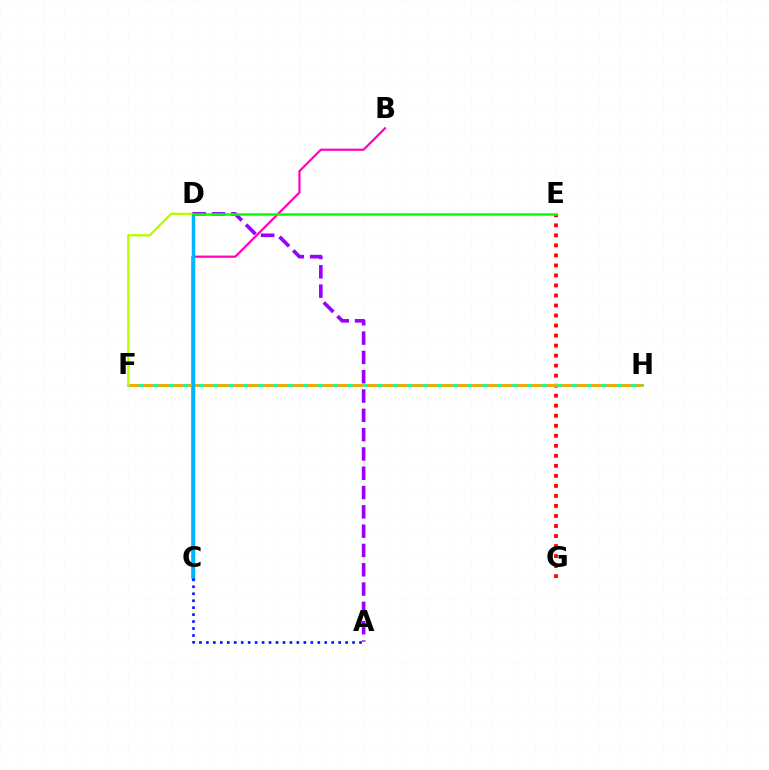{('E', 'G'): [{'color': '#ff0000', 'line_style': 'dotted', 'thickness': 2.72}], ('B', 'C'): [{'color': '#ff00bd', 'line_style': 'solid', 'thickness': 1.57}], ('F', 'H'): [{'color': '#00ff9d', 'line_style': 'solid', 'thickness': 2.01}, {'color': '#ffa500', 'line_style': 'dashed', 'thickness': 2.03}], ('C', 'D'): [{'color': '#00b5ff', 'line_style': 'solid', 'thickness': 2.5}], ('D', 'F'): [{'color': '#b3ff00', 'line_style': 'solid', 'thickness': 1.69}], ('A', 'D'): [{'color': '#9b00ff', 'line_style': 'dashed', 'thickness': 2.62}], ('D', 'E'): [{'color': '#08ff00', 'line_style': 'solid', 'thickness': 1.81}], ('A', 'C'): [{'color': '#0010ff', 'line_style': 'dotted', 'thickness': 1.89}]}